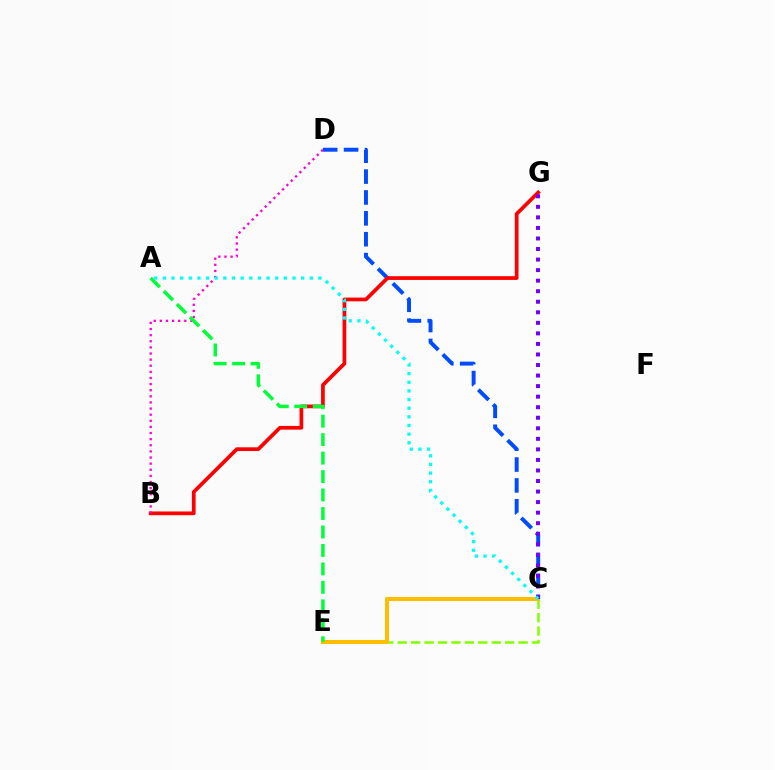{('C', 'D'): [{'color': '#004bff', 'line_style': 'dashed', 'thickness': 2.84}], ('B', 'G'): [{'color': '#ff0000', 'line_style': 'solid', 'thickness': 2.69}], ('C', 'E'): [{'color': '#84ff00', 'line_style': 'dashed', 'thickness': 1.82}, {'color': '#ffbd00', 'line_style': 'solid', 'thickness': 2.92}], ('B', 'D'): [{'color': '#ff00cf', 'line_style': 'dotted', 'thickness': 1.66}], ('C', 'G'): [{'color': '#7200ff', 'line_style': 'dotted', 'thickness': 2.87}], ('A', 'E'): [{'color': '#00ff39', 'line_style': 'dashed', 'thickness': 2.51}], ('A', 'C'): [{'color': '#00fff6', 'line_style': 'dotted', 'thickness': 2.35}]}